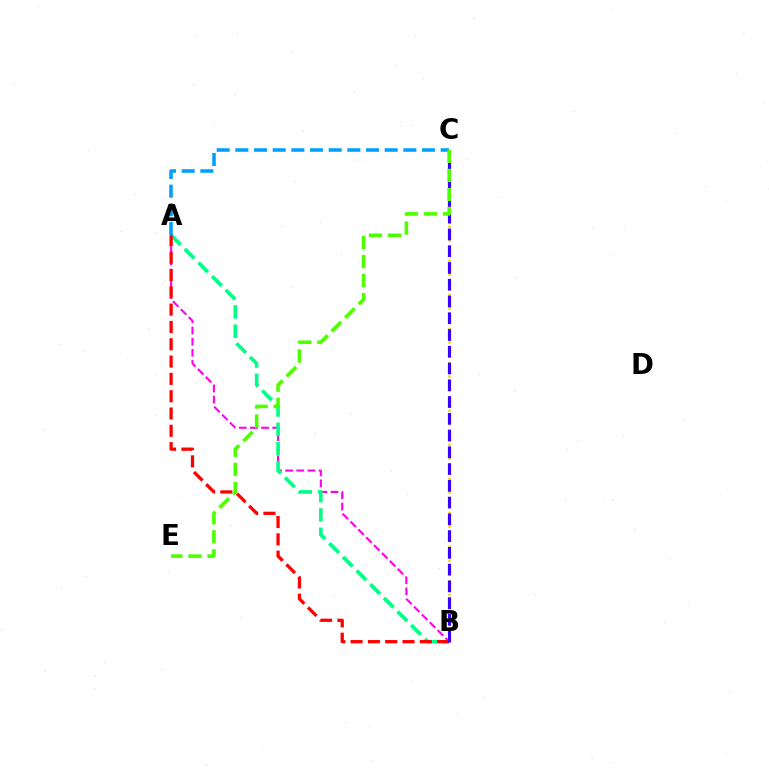{('A', 'B'): [{'color': '#ff00ed', 'line_style': 'dashed', 'thickness': 1.51}, {'color': '#00ff86', 'line_style': 'dashed', 'thickness': 2.62}, {'color': '#ff0000', 'line_style': 'dashed', 'thickness': 2.35}], ('B', 'C'): [{'color': '#ffd500', 'line_style': 'dotted', 'thickness': 1.85}, {'color': '#3700ff', 'line_style': 'dashed', 'thickness': 2.28}], ('A', 'C'): [{'color': '#009eff', 'line_style': 'dashed', 'thickness': 2.54}], ('C', 'E'): [{'color': '#4fff00', 'line_style': 'dashed', 'thickness': 2.59}]}